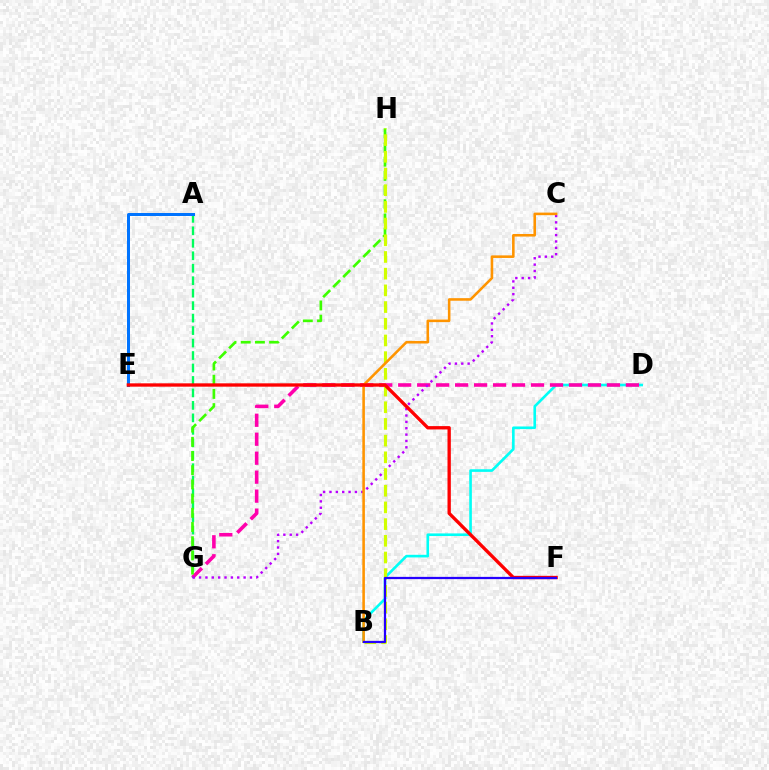{('A', 'G'): [{'color': '#00ff5c', 'line_style': 'dashed', 'thickness': 1.69}], ('B', 'D'): [{'color': '#00fff6', 'line_style': 'solid', 'thickness': 1.89}], ('D', 'G'): [{'color': '#ff00ac', 'line_style': 'dashed', 'thickness': 2.58}], ('G', 'H'): [{'color': '#3dff00', 'line_style': 'dashed', 'thickness': 1.93}], ('C', 'G'): [{'color': '#b900ff', 'line_style': 'dotted', 'thickness': 1.73}], ('B', 'H'): [{'color': '#d1ff00', 'line_style': 'dashed', 'thickness': 2.27}], ('B', 'C'): [{'color': '#ff9400', 'line_style': 'solid', 'thickness': 1.86}], ('A', 'E'): [{'color': '#0074ff', 'line_style': 'solid', 'thickness': 2.16}], ('E', 'F'): [{'color': '#ff0000', 'line_style': 'solid', 'thickness': 2.4}], ('B', 'F'): [{'color': '#2500ff', 'line_style': 'solid', 'thickness': 1.62}]}